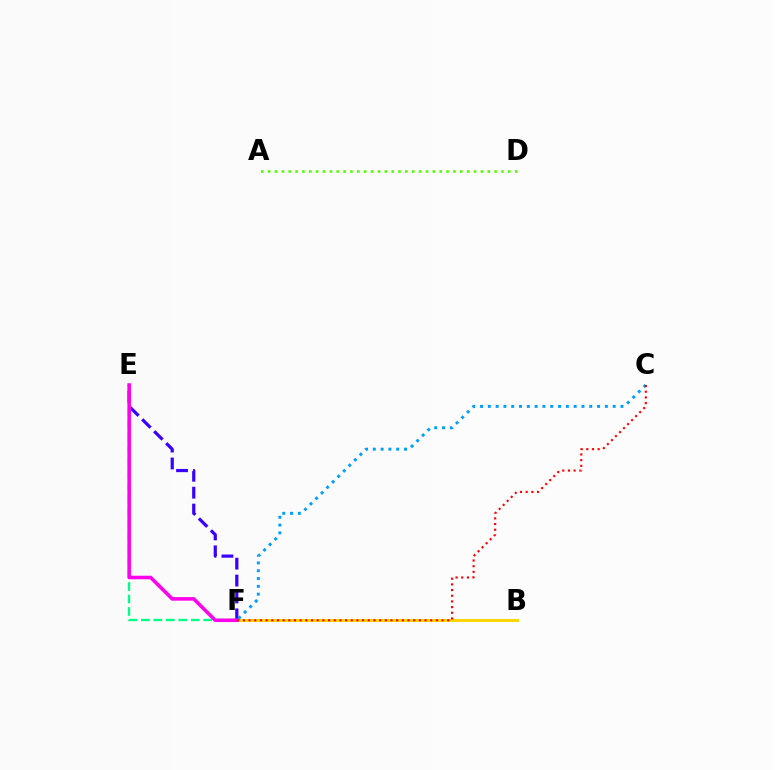{('E', 'F'): [{'color': '#3700ff', 'line_style': 'dashed', 'thickness': 2.3}, {'color': '#00ff86', 'line_style': 'dashed', 'thickness': 1.69}, {'color': '#ff00ed', 'line_style': 'solid', 'thickness': 2.56}], ('B', 'F'): [{'color': '#ffd500', 'line_style': 'solid', 'thickness': 2.11}], ('A', 'D'): [{'color': '#4fff00', 'line_style': 'dotted', 'thickness': 1.87}], ('C', 'F'): [{'color': '#009eff', 'line_style': 'dotted', 'thickness': 2.12}, {'color': '#ff0000', 'line_style': 'dotted', 'thickness': 1.54}]}